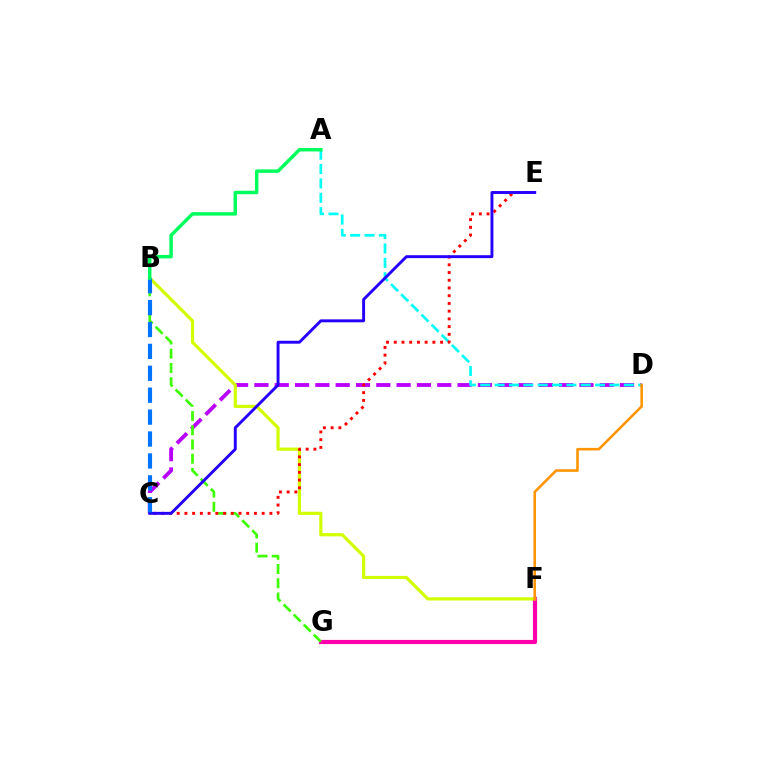{('F', 'G'): [{'color': '#ff00ac', 'line_style': 'solid', 'thickness': 2.99}], ('C', 'D'): [{'color': '#b900ff', 'line_style': 'dashed', 'thickness': 2.76}], ('A', 'D'): [{'color': '#00fff6', 'line_style': 'dashed', 'thickness': 1.95}], ('B', 'F'): [{'color': '#d1ff00', 'line_style': 'solid', 'thickness': 2.31}], ('B', 'G'): [{'color': '#3dff00', 'line_style': 'dashed', 'thickness': 1.93}], ('D', 'F'): [{'color': '#ff9400', 'line_style': 'solid', 'thickness': 1.85}], ('C', 'E'): [{'color': '#ff0000', 'line_style': 'dotted', 'thickness': 2.1}, {'color': '#2500ff', 'line_style': 'solid', 'thickness': 2.1}], ('B', 'C'): [{'color': '#0074ff', 'line_style': 'dashed', 'thickness': 2.98}], ('A', 'B'): [{'color': '#00ff5c', 'line_style': 'solid', 'thickness': 2.51}]}